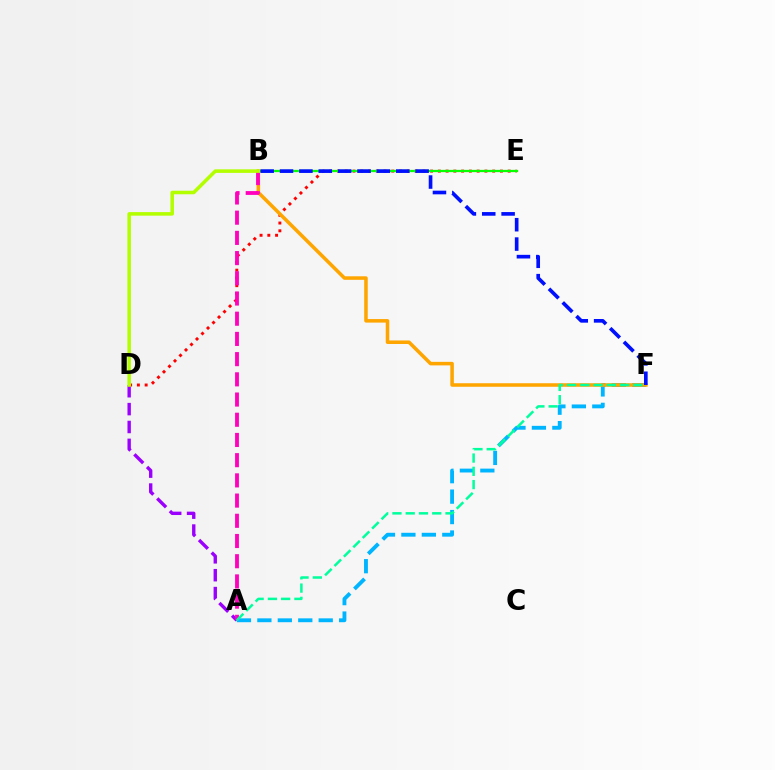{('A', 'F'): [{'color': '#00b5ff', 'line_style': 'dashed', 'thickness': 2.78}, {'color': '#00ff9d', 'line_style': 'dashed', 'thickness': 1.8}], ('D', 'E'): [{'color': '#ff0000', 'line_style': 'dotted', 'thickness': 2.11}], ('B', 'E'): [{'color': '#08ff00', 'line_style': 'solid', 'thickness': 1.64}], ('B', 'F'): [{'color': '#ffa500', 'line_style': 'solid', 'thickness': 2.54}, {'color': '#0010ff', 'line_style': 'dashed', 'thickness': 2.63}], ('A', 'D'): [{'color': '#9b00ff', 'line_style': 'dashed', 'thickness': 2.43}], ('A', 'B'): [{'color': '#ff00bd', 'line_style': 'dashed', 'thickness': 2.75}], ('B', 'D'): [{'color': '#b3ff00', 'line_style': 'solid', 'thickness': 2.56}]}